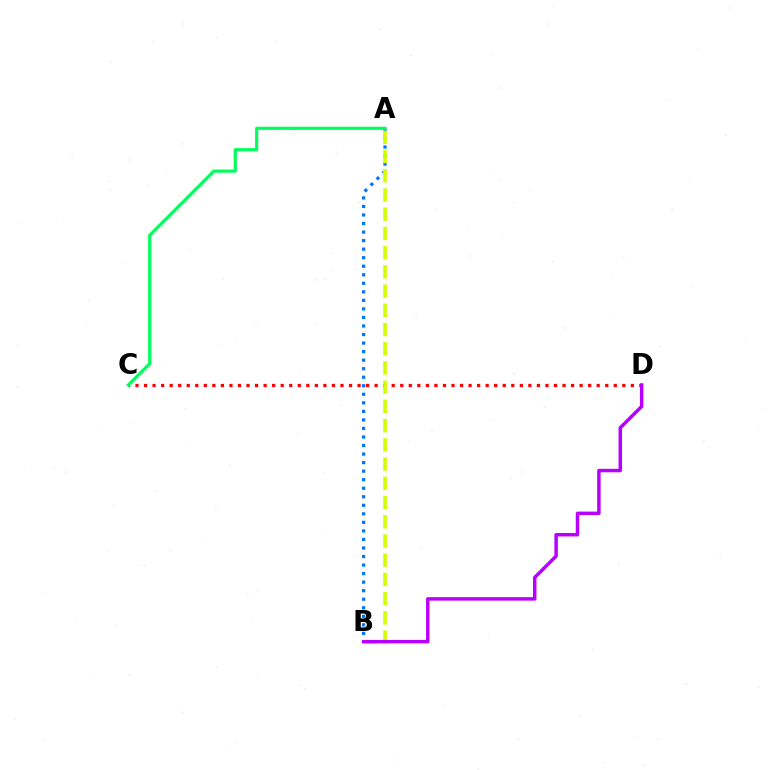{('A', 'B'): [{'color': '#0074ff', 'line_style': 'dotted', 'thickness': 2.32}, {'color': '#d1ff00', 'line_style': 'dashed', 'thickness': 2.61}], ('C', 'D'): [{'color': '#ff0000', 'line_style': 'dotted', 'thickness': 2.32}], ('A', 'C'): [{'color': '#00ff5c', 'line_style': 'solid', 'thickness': 2.3}], ('B', 'D'): [{'color': '#b900ff', 'line_style': 'solid', 'thickness': 2.5}]}